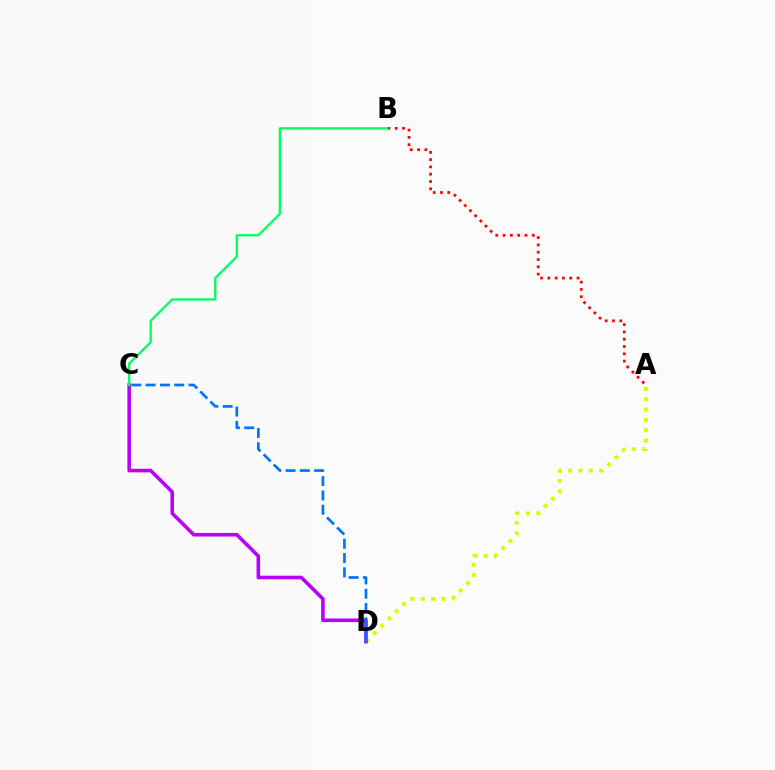{('A', 'D'): [{'color': '#d1ff00', 'line_style': 'dotted', 'thickness': 2.81}], ('C', 'D'): [{'color': '#b900ff', 'line_style': 'solid', 'thickness': 2.59}, {'color': '#0074ff', 'line_style': 'dashed', 'thickness': 1.94}], ('A', 'B'): [{'color': '#ff0000', 'line_style': 'dotted', 'thickness': 1.98}], ('B', 'C'): [{'color': '#00ff5c', 'line_style': 'solid', 'thickness': 1.66}]}